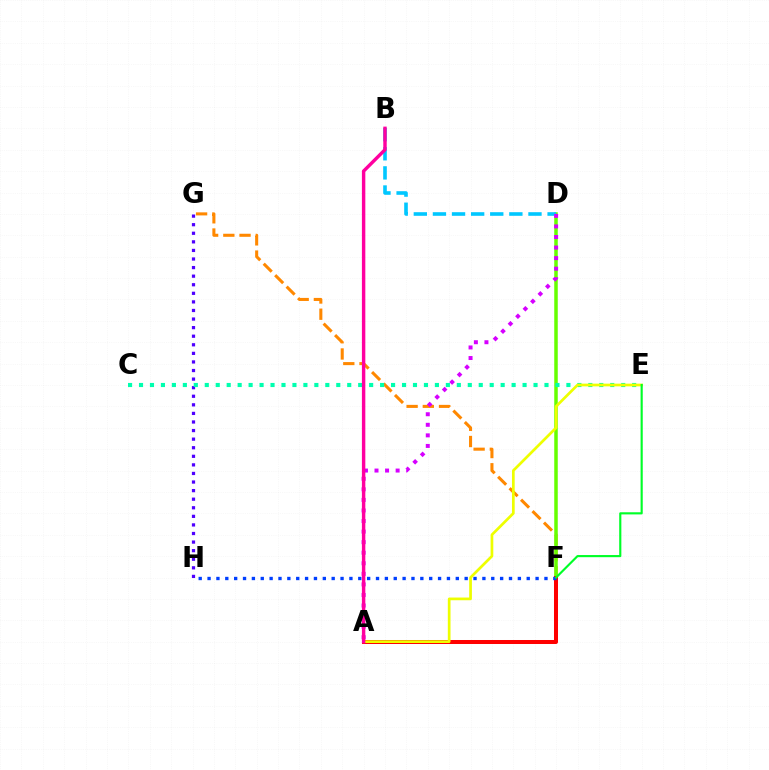{('F', 'G'): [{'color': '#ff8800', 'line_style': 'dashed', 'thickness': 2.2}], ('D', 'F'): [{'color': '#66ff00', 'line_style': 'solid', 'thickness': 2.53}], ('A', 'F'): [{'color': '#ff0000', 'line_style': 'solid', 'thickness': 2.88}], ('G', 'H'): [{'color': '#4f00ff', 'line_style': 'dotted', 'thickness': 2.33}], ('B', 'D'): [{'color': '#00c7ff', 'line_style': 'dashed', 'thickness': 2.6}], ('C', 'E'): [{'color': '#00ffaf', 'line_style': 'dotted', 'thickness': 2.98}], ('F', 'H'): [{'color': '#003fff', 'line_style': 'dotted', 'thickness': 2.41}], ('A', 'E'): [{'color': '#eeff00', 'line_style': 'solid', 'thickness': 1.95}], ('A', 'D'): [{'color': '#d600ff', 'line_style': 'dotted', 'thickness': 2.87}], ('A', 'B'): [{'color': '#ff00a0', 'line_style': 'solid', 'thickness': 2.46}], ('E', 'F'): [{'color': '#00ff27', 'line_style': 'solid', 'thickness': 1.54}]}